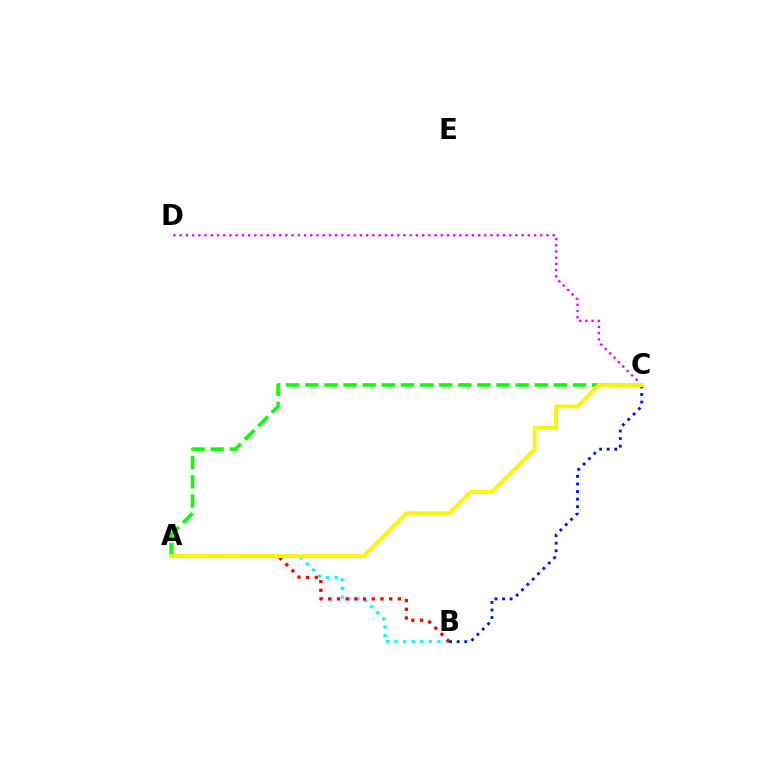{('A', 'C'): [{'color': '#08ff00', 'line_style': 'dashed', 'thickness': 2.6}, {'color': '#fcf500', 'line_style': 'solid', 'thickness': 2.8}], ('A', 'B'): [{'color': '#00fff6', 'line_style': 'dotted', 'thickness': 2.33}, {'color': '#ff0000', 'line_style': 'dotted', 'thickness': 2.37}], ('C', 'D'): [{'color': '#ee00ff', 'line_style': 'dotted', 'thickness': 1.69}], ('B', 'C'): [{'color': '#0010ff', 'line_style': 'dotted', 'thickness': 2.06}]}